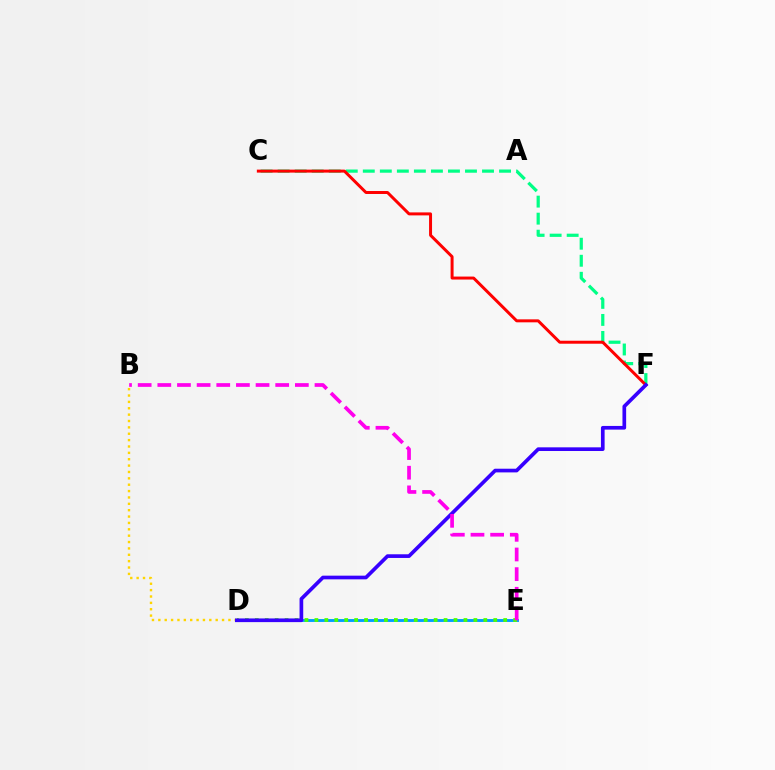{('C', 'F'): [{'color': '#00ff86', 'line_style': 'dashed', 'thickness': 2.31}, {'color': '#ff0000', 'line_style': 'solid', 'thickness': 2.14}], ('B', 'D'): [{'color': '#ffd500', 'line_style': 'dotted', 'thickness': 1.73}], ('D', 'E'): [{'color': '#009eff', 'line_style': 'solid', 'thickness': 2.09}, {'color': '#4fff00', 'line_style': 'dotted', 'thickness': 2.7}], ('D', 'F'): [{'color': '#3700ff', 'line_style': 'solid', 'thickness': 2.65}], ('B', 'E'): [{'color': '#ff00ed', 'line_style': 'dashed', 'thickness': 2.67}]}